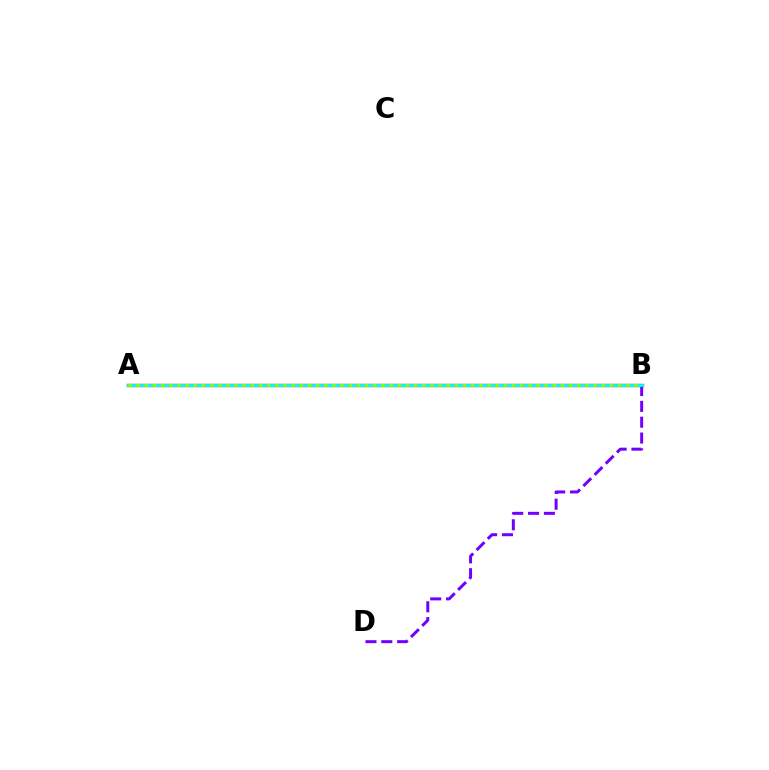{('A', 'B'): [{'color': '#ff0000', 'line_style': 'solid', 'thickness': 2.43}, {'color': '#00fff6', 'line_style': 'solid', 'thickness': 2.08}, {'color': '#84ff00', 'line_style': 'dotted', 'thickness': 2.22}], ('B', 'D'): [{'color': '#7200ff', 'line_style': 'dashed', 'thickness': 2.15}]}